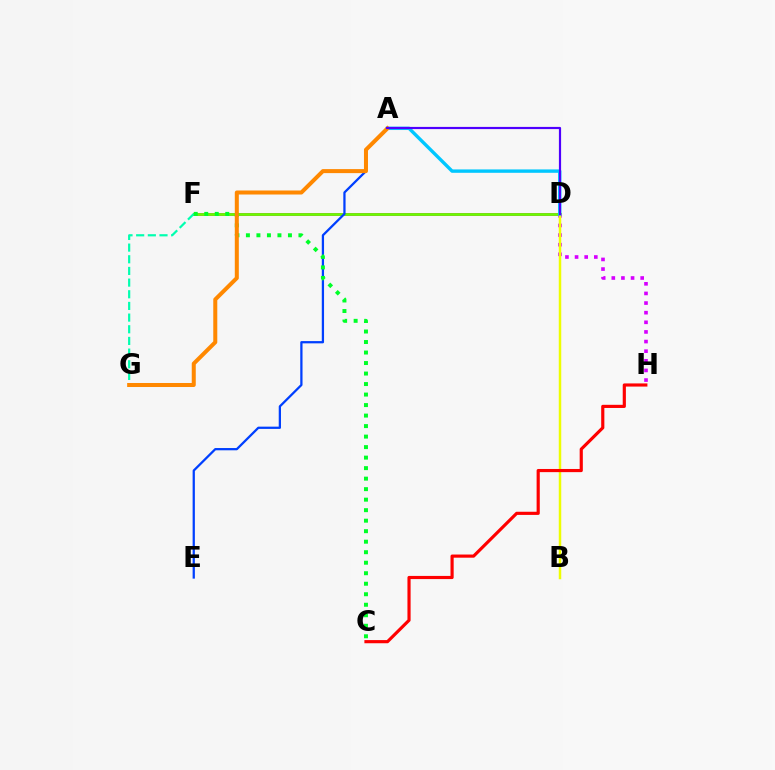{('D', 'F'): [{'color': '#ff00a0', 'line_style': 'solid', 'thickness': 2.12}, {'color': '#66ff00', 'line_style': 'solid', 'thickness': 1.96}], ('D', 'H'): [{'color': '#d600ff', 'line_style': 'dotted', 'thickness': 2.61}], ('F', 'G'): [{'color': '#00ffaf', 'line_style': 'dashed', 'thickness': 1.58}], ('A', 'E'): [{'color': '#003fff', 'line_style': 'solid', 'thickness': 1.63}], ('C', 'F'): [{'color': '#00ff27', 'line_style': 'dotted', 'thickness': 2.86}], ('B', 'D'): [{'color': '#eeff00', 'line_style': 'solid', 'thickness': 1.78}], ('A', 'D'): [{'color': '#00c7ff', 'line_style': 'solid', 'thickness': 2.44}, {'color': '#4f00ff', 'line_style': 'solid', 'thickness': 1.57}], ('A', 'G'): [{'color': '#ff8800', 'line_style': 'solid', 'thickness': 2.89}], ('C', 'H'): [{'color': '#ff0000', 'line_style': 'solid', 'thickness': 2.27}]}